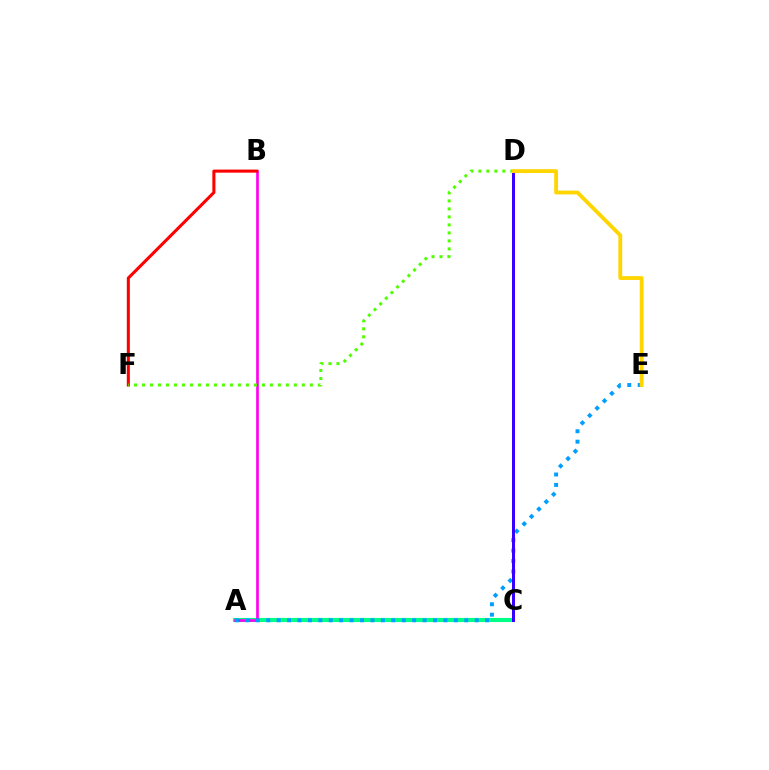{('A', 'C'): [{'color': '#00ff86', 'line_style': 'solid', 'thickness': 2.97}], ('A', 'B'): [{'color': '#ff00ed', 'line_style': 'solid', 'thickness': 1.92}], ('B', 'F'): [{'color': '#ff0000', 'line_style': 'solid', 'thickness': 2.22}], ('A', 'E'): [{'color': '#009eff', 'line_style': 'dotted', 'thickness': 2.83}], ('D', 'F'): [{'color': '#4fff00', 'line_style': 'dotted', 'thickness': 2.17}], ('C', 'D'): [{'color': '#3700ff', 'line_style': 'solid', 'thickness': 2.16}], ('D', 'E'): [{'color': '#ffd500', 'line_style': 'solid', 'thickness': 2.76}]}